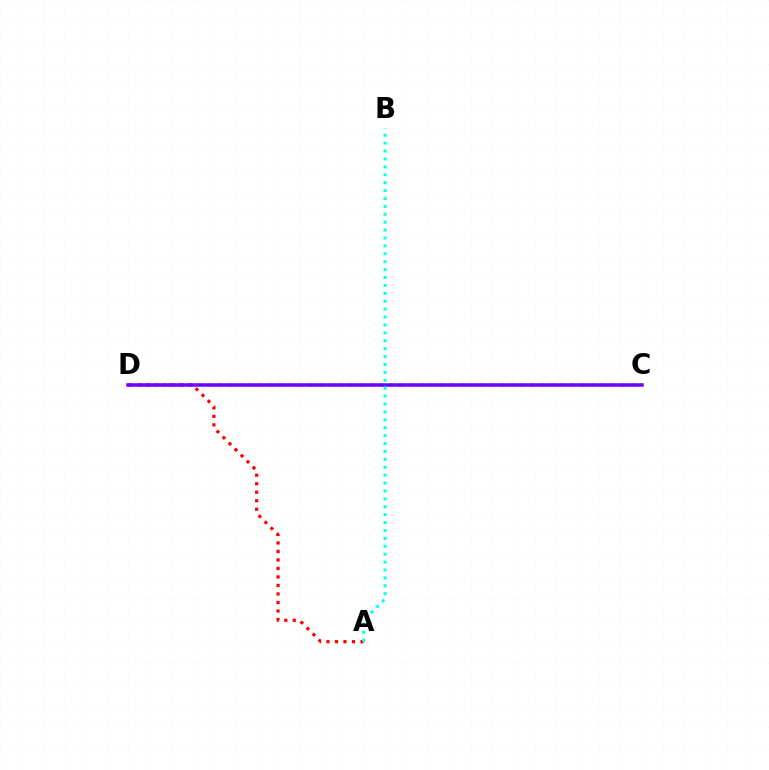{('C', 'D'): [{'color': '#84ff00', 'line_style': 'dotted', 'thickness': 2.73}, {'color': '#7200ff', 'line_style': 'solid', 'thickness': 2.52}], ('A', 'D'): [{'color': '#ff0000', 'line_style': 'dotted', 'thickness': 2.31}], ('A', 'B'): [{'color': '#00fff6', 'line_style': 'dotted', 'thickness': 2.15}]}